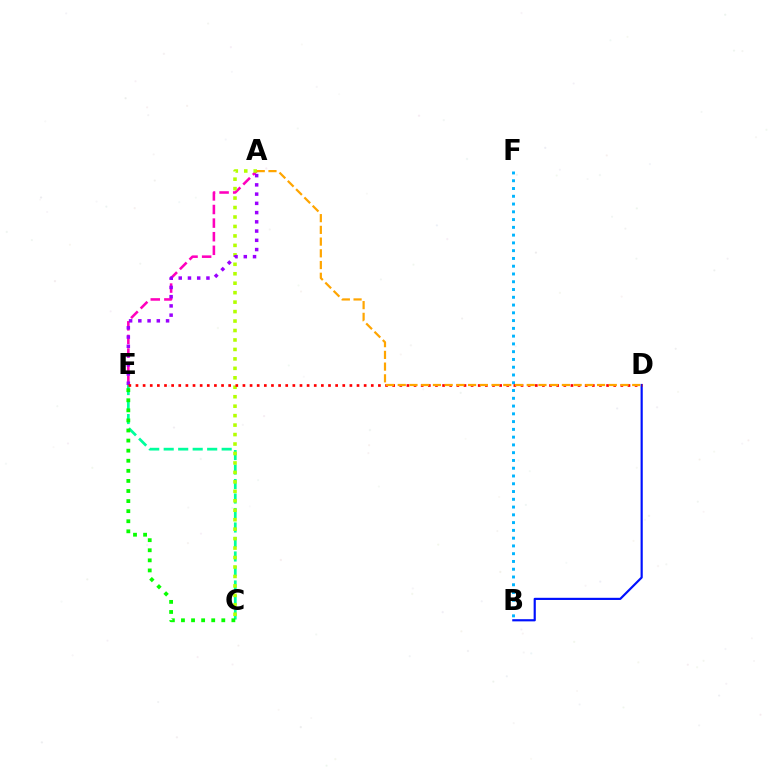{('C', 'E'): [{'color': '#00ff9d', 'line_style': 'dashed', 'thickness': 1.97}, {'color': '#08ff00', 'line_style': 'dotted', 'thickness': 2.74}], ('A', 'E'): [{'color': '#ff00bd', 'line_style': 'dashed', 'thickness': 1.85}, {'color': '#9b00ff', 'line_style': 'dotted', 'thickness': 2.51}], ('B', 'F'): [{'color': '#00b5ff', 'line_style': 'dotted', 'thickness': 2.11}], ('B', 'D'): [{'color': '#0010ff', 'line_style': 'solid', 'thickness': 1.57}], ('A', 'C'): [{'color': '#b3ff00', 'line_style': 'dotted', 'thickness': 2.57}], ('D', 'E'): [{'color': '#ff0000', 'line_style': 'dotted', 'thickness': 1.94}], ('A', 'D'): [{'color': '#ffa500', 'line_style': 'dashed', 'thickness': 1.59}]}